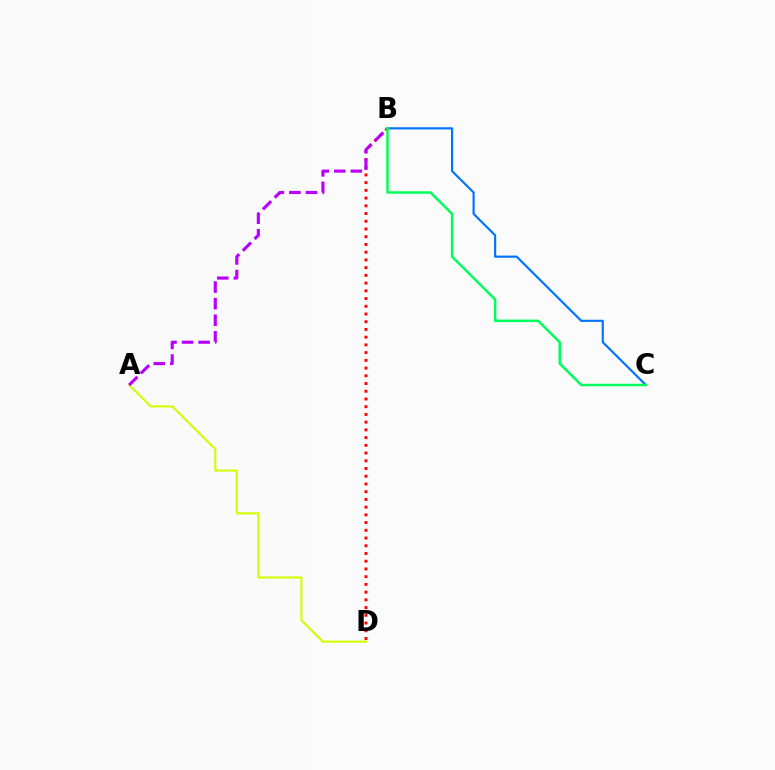{('B', 'D'): [{'color': '#ff0000', 'line_style': 'dotted', 'thickness': 2.1}], ('A', 'D'): [{'color': '#d1ff00', 'line_style': 'solid', 'thickness': 1.5}], ('A', 'B'): [{'color': '#b900ff', 'line_style': 'dashed', 'thickness': 2.25}], ('B', 'C'): [{'color': '#0074ff', 'line_style': 'solid', 'thickness': 1.55}, {'color': '#00ff5c', 'line_style': 'solid', 'thickness': 1.79}]}